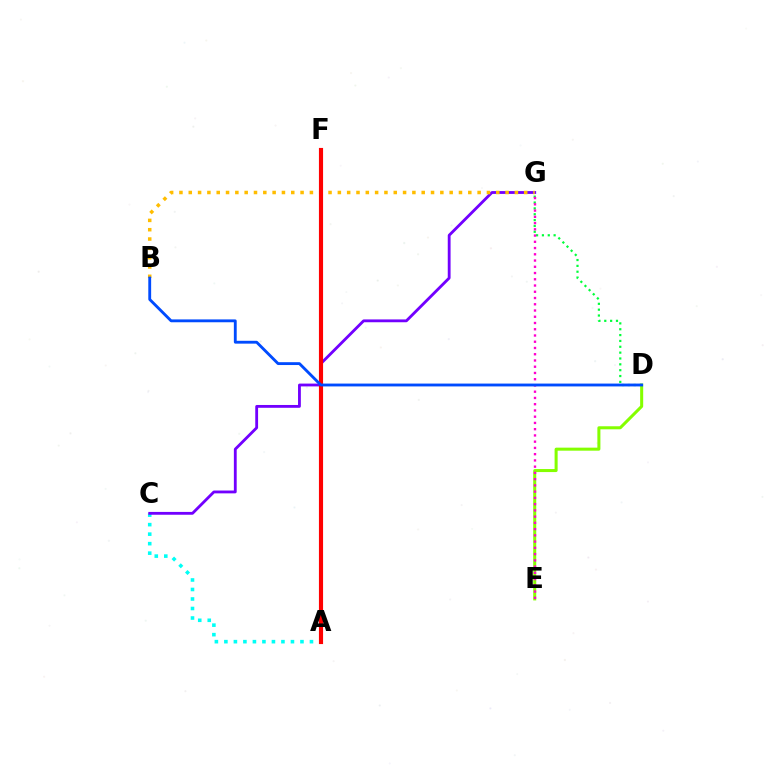{('D', 'G'): [{'color': '#00ff39', 'line_style': 'dotted', 'thickness': 1.59}], ('A', 'C'): [{'color': '#00fff6', 'line_style': 'dotted', 'thickness': 2.58}], ('C', 'G'): [{'color': '#7200ff', 'line_style': 'solid', 'thickness': 2.03}], ('D', 'E'): [{'color': '#84ff00', 'line_style': 'solid', 'thickness': 2.18}], ('E', 'G'): [{'color': '#ff00cf', 'line_style': 'dotted', 'thickness': 1.7}], ('B', 'G'): [{'color': '#ffbd00', 'line_style': 'dotted', 'thickness': 2.53}], ('A', 'F'): [{'color': '#ff0000', 'line_style': 'solid', 'thickness': 2.98}], ('B', 'D'): [{'color': '#004bff', 'line_style': 'solid', 'thickness': 2.05}]}